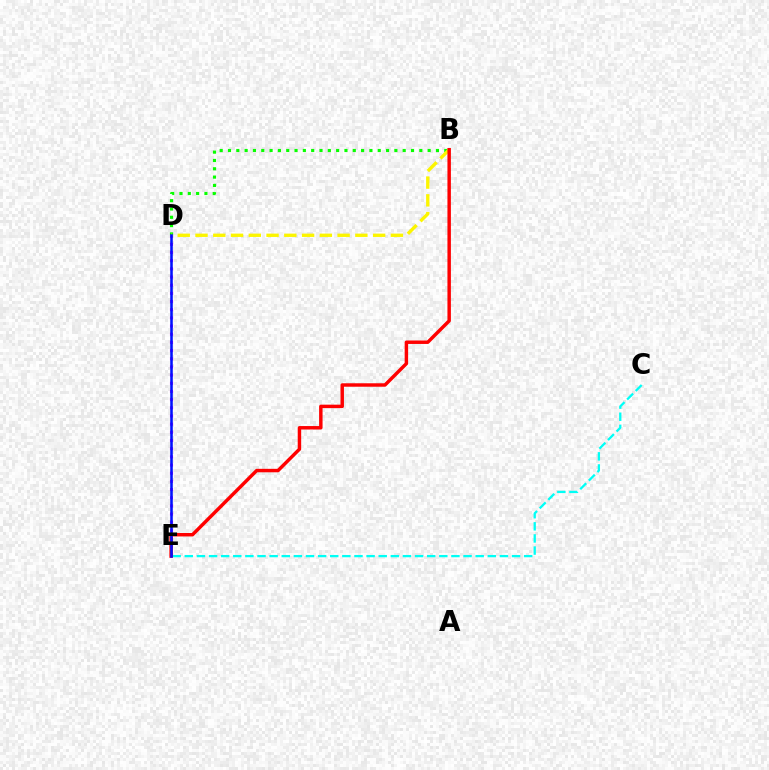{('C', 'E'): [{'color': '#00fff6', 'line_style': 'dashed', 'thickness': 1.65}], ('B', 'D'): [{'color': '#08ff00', 'line_style': 'dotted', 'thickness': 2.26}, {'color': '#fcf500', 'line_style': 'dashed', 'thickness': 2.41}], ('D', 'E'): [{'color': '#ee00ff', 'line_style': 'dotted', 'thickness': 2.22}, {'color': '#0010ff', 'line_style': 'solid', 'thickness': 1.83}], ('B', 'E'): [{'color': '#ff0000', 'line_style': 'solid', 'thickness': 2.49}]}